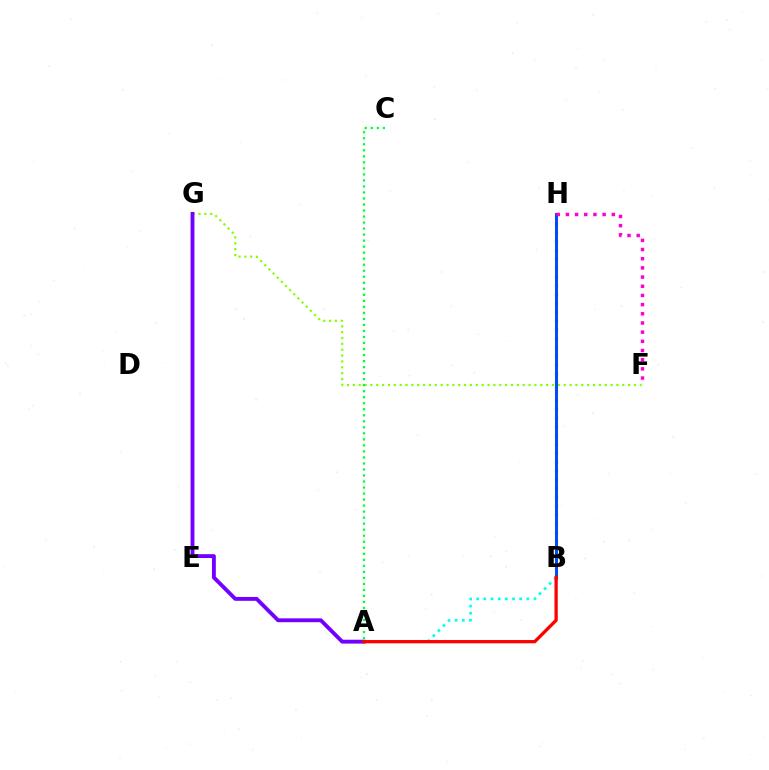{('F', 'G'): [{'color': '#84ff00', 'line_style': 'dotted', 'thickness': 1.59}], ('A', 'B'): [{'color': '#00fff6', 'line_style': 'dotted', 'thickness': 1.95}, {'color': '#ff0000', 'line_style': 'solid', 'thickness': 2.37}], ('A', 'G'): [{'color': '#7200ff', 'line_style': 'solid', 'thickness': 2.78}], ('B', 'H'): [{'color': '#ffbd00', 'line_style': 'dotted', 'thickness': 2.4}, {'color': '#004bff', 'line_style': 'solid', 'thickness': 2.15}], ('A', 'C'): [{'color': '#00ff39', 'line_style': 'dotted', 'thickness': 1.64}], ('F', 'H'): [{'color': '#ff00cf', 'line_style': 'dotted', 'thickness': 2.49}]}